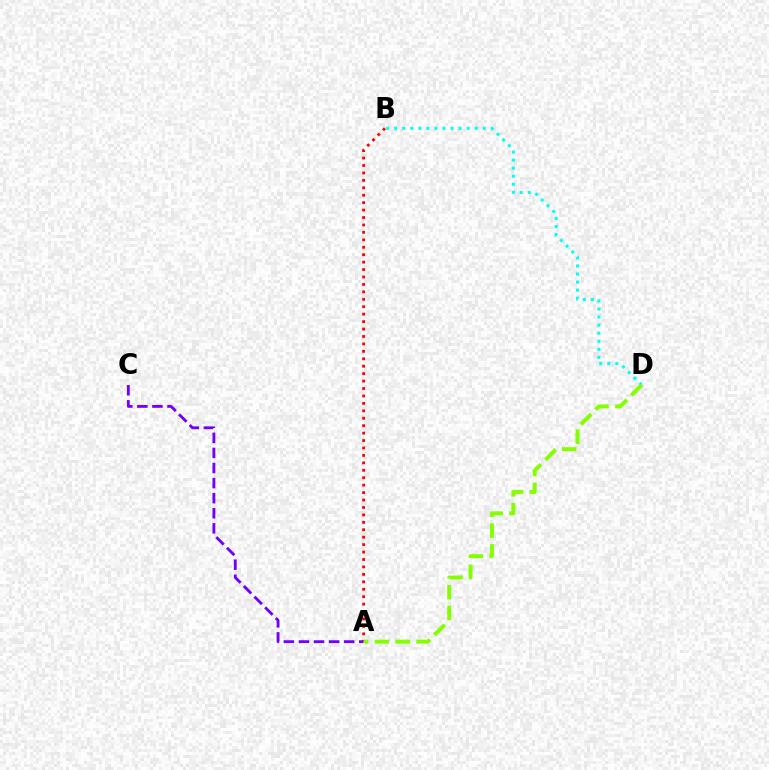{('A', 'B'): [{'color': '#ff0000', 'line_style': 'dotted', 'thickness': 2.02}], ('A', 'C'): [{'color': '#7200ff', 'line_style': 'dashed', 'thickness': 2.05}], ('B', 'D'): [{'color': '#00fff6', 'line_style': 'dotted', 'thickness': 2.19}], ('A', 'D'): [{'color': '#84ff00', 'line_style': 'dashed', 'thickness': 2.83}]}